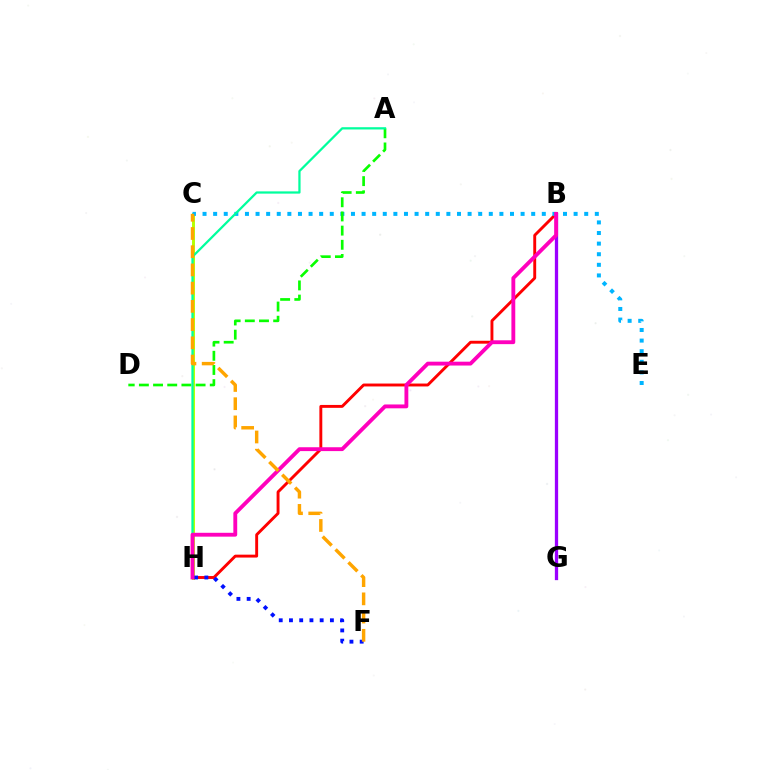{('C', 'H'): [{'color': '#b3ff00', 'line_style': 'solid', 'thickness': 2.11}], ('B', 'H'): [{'color': '#ff0000', 'line_style': 'solid', 'thickness': 2.09}, {'color': '#ff00bd', 'line_style': 'solid', 'thickness': 2.77}], ('C', 'E'): [{'color': '#00b5ff', 'line_style': 'dotted', 'thickness': 2.88}], ('A', 'D'): [{'color': '#08ff00', 'line_style': 'dashed', 'thickness': 1.93}], ('F', 'H'): [{'color': '#0010ff', 'line_style': 'dotted', 'thickness': 2.78}], ('B', 'G'): [{'color': '#9b00ff', 'line_style': 'solid', 'thickness': 2.37}], ('A', 'H'): [{'color': '#00ff9d', 'line_style': 'solid', 'thickness': 1.62}], ('C', 'F'): [{'color': '#ffa500', 'line_style': 'dashed', 'thickness': 2.48}]}